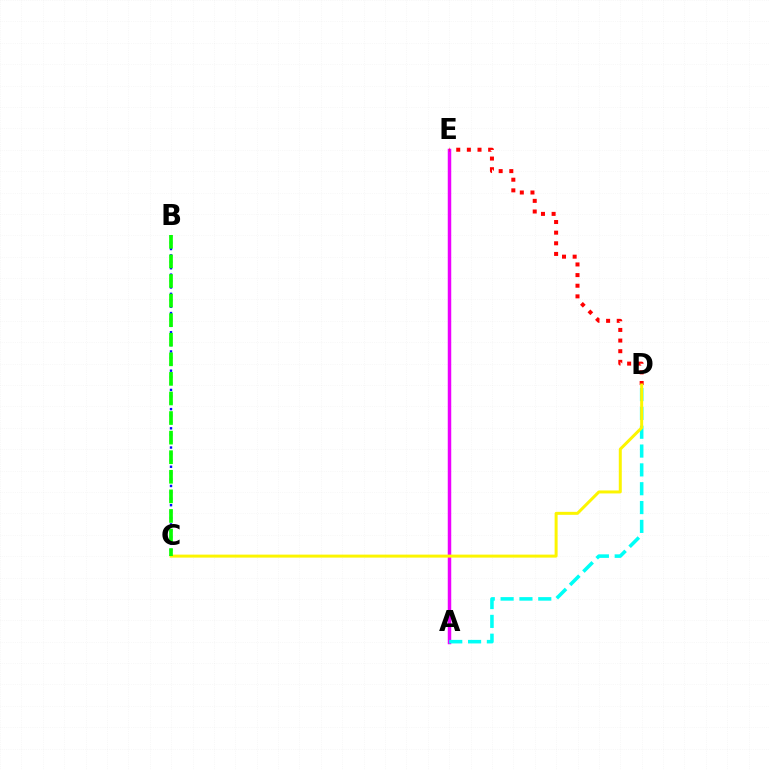{('A', 'E'): [{'color': '#ee00ff', 'line_style': 'solid', 'thickness': 2.5}], ('D', 'E'): [{'color': '#ff0000', 'line_style': 'dotted', 'thickness': 2.89}], ('A', 'D'): [{'color': '#00fff6', 'line_style': 'dashed', 'thickness': 2.56}], ('C', 'D'): [{'color': '#fcf500', 'line_style': 'solid', 'thickness': 2.15}], ('B', 'C'): [{'color': '#0010ff', 'line_style': 'dotted', 'thickness': 1.74}, {'color': '#08ff00', 'line_style': 'dashed', 'thickness': 2.66}]}